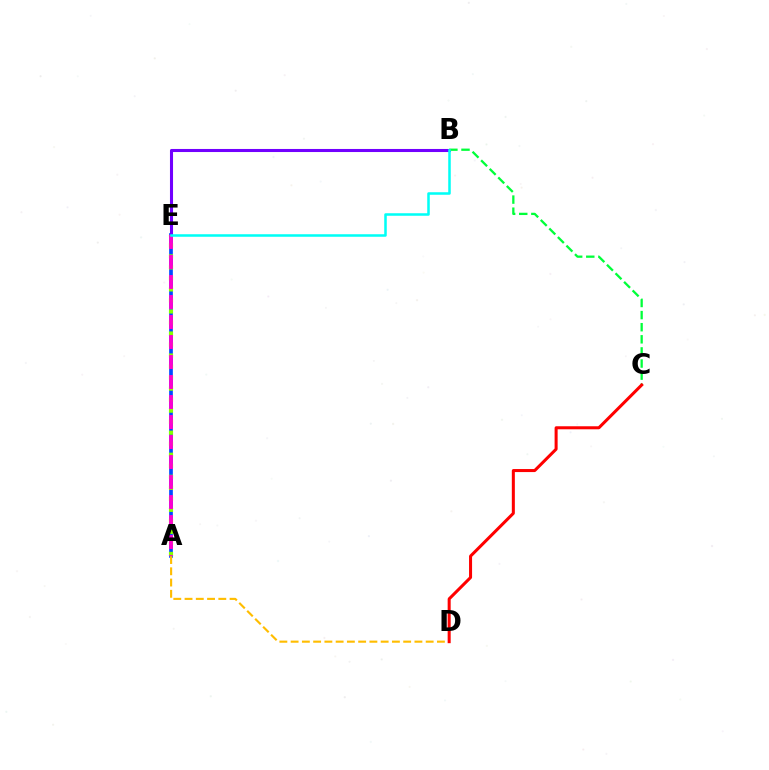{('A', 'E'): [{'color': '#004bff', 'line_style': 'solid', 'thickness': 2.65}, {'color': '#84ff00', 'line_style': 'dotted', 'thickness': 2.99}, {'color': '#ff00cf', 'line_style': 'dashed', 'thickness': 2.72}], ('B', 'E'): [{'color': '#7200ff', 'line_style': 'solid', 'thickness': 2.21}, {'color': '#00fff6', 'line_style': 'solid', 'thickness': 1.82}], ('A', 'D'): [{'color': '#ffbd00', 'line_style': 'dashed', 'thickness': 1.53}], ('B', 'C'): [{'color': '#00ff39', 'line_style': 'dashed', 'thickness': 1.64}], ('C', 'D'): [{'color': '#ff0000', 'line_style': 'solid', 'thickness': 2.18}]}